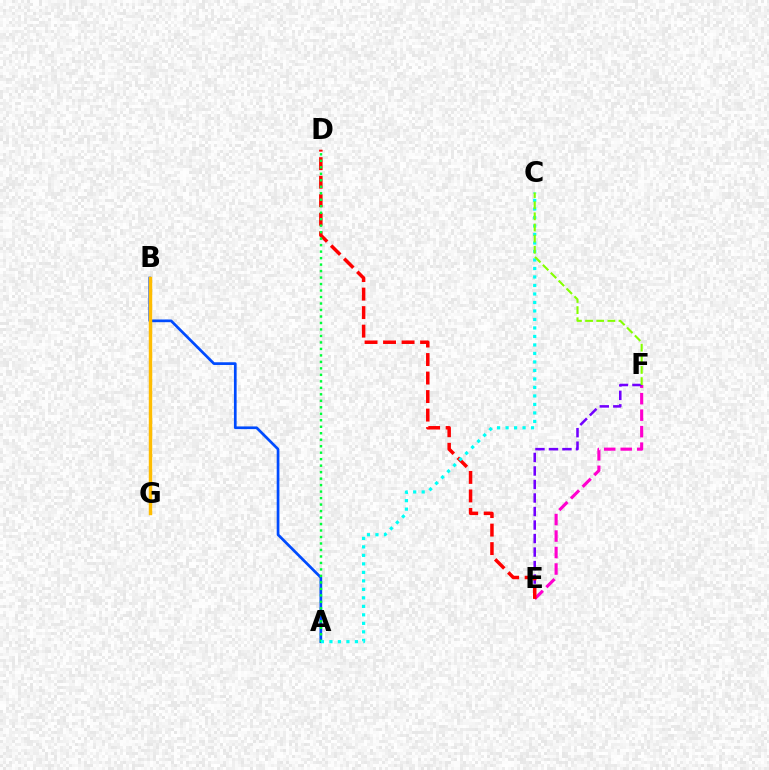{('E', 'F'): [{'color': '#ff00cf', 'line_style': 'dashed', 'thickness': 2.24}, {'color': '#7200ff', 'line_style': 'dashed', 'thickness': 1.84}], ('A', 'B'): [{'color': '#004bff', 'line_style': 'solid', 'thickness': 1.95}], ('D', 'E'): [{'color': '#ff0000', 'line_style': 'dashed', 'thickness': 2.52}], ('A', 'D'): [{'color': '#00ff39', 'line_style': 'dotted', 'thickness': 1.76}], ('A', 'C'): [{'color': '#00fff6', 'line_style': 'dotted', 'thickness': 2.31}], ('B', 'G'): [{'color': '#ffbd00', 'line_style': 'solid', 'thickness': 2.48}], ('C', 'F'): [{'color': '#84ff00', 'line_style': 'dashed', 'thickness': 1.51}]}